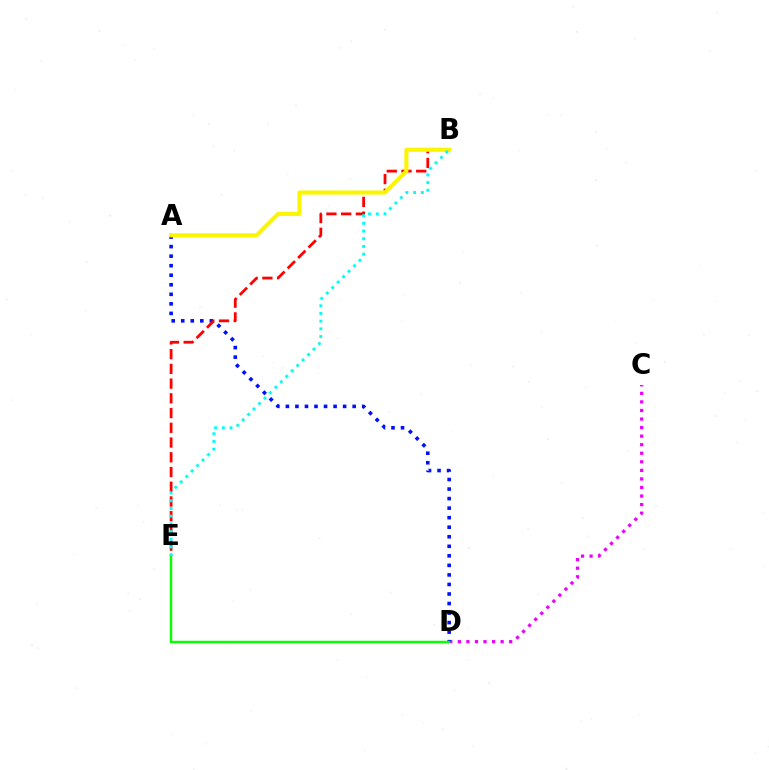{('C', 'D'): [{'color': '#ee00ff', 'line_style': 'dotted', 'thickness': 2.33}], ('A', 'D'): [{'color': '#0010ff', 'line_style': 'dotted', 'thickness': 2.59}], ('D', 'E'): [{'color': '#08ff00', 'line_style': 'solid', 'thickness': 1.79}], ('B', 'E'): [{'color': '#ff0000', 'line_style': 'dashed', 'thickness': 2.0}, {'color': '#00fff6', 'line_style': 'dotted', 'thickness': 2.09}], ('A', 'B'): [{'color': '#fcf500', 'line_style': 'solid', 'thickness': 2.94}]}